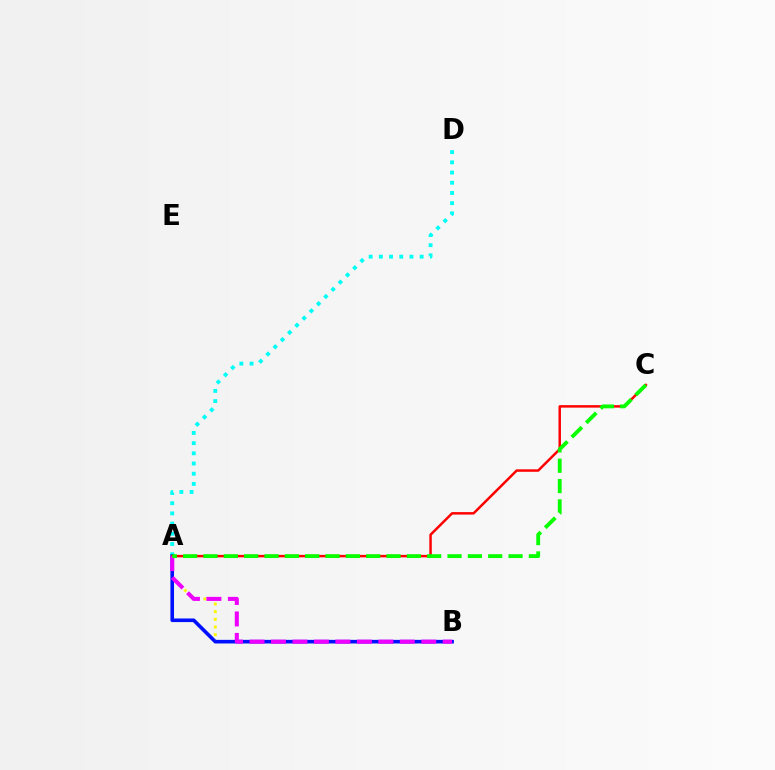{('A', 'B'): [{'color': '#fcf500', 'line_style': 'dotted', 'thickness': 2.09}, {'color': '#0010ff', 'line_style': 'solid', 'thickness': 2.6}, {'color': '#ee00ff', 'line_style': 'dashed', 'thickness': 2.92}], ('A', 'D'): [{'color': '#00fff6', 'line_style': 'dotted', 'thickness': 2.77}], ('A', 'C'): [{'color': '#ff0000', 'line_style': 'solid', 'thickness': 1.78}, {'color': '#08ff00', 'line_style': 'dashed', 'thickness': 2.76}]}